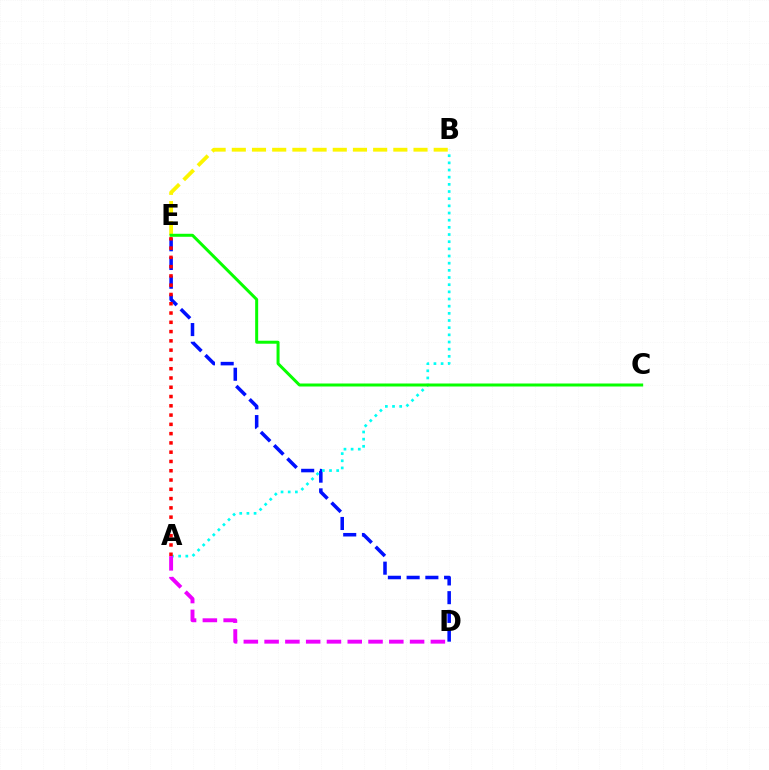{('B', 'E'): [{'color': '#fcf500', 'line_style': 'dashed', 'thickness': 2.74}], ('D', 'E'): [{'color': '#0010ff', 'line_style': 'dashed', 'thickness': 2.54}], ('A', 'B'): [{'color': '#00fff6', 'line_style': 'dotted', 'thickness': 1.95}], ('C', 'E'): [{'color': '#08ff00', 'line_style': 'solid', 'thickness': 2.16}], ('A', 'E'): [{'color': '#ff0000', 'line_style': 'dotted', 'thickness': 2.52}], ('A', 'D'): [{'color': '#ee00ff', 'line_style': 'dashed', 'thickness': 2.82}]}